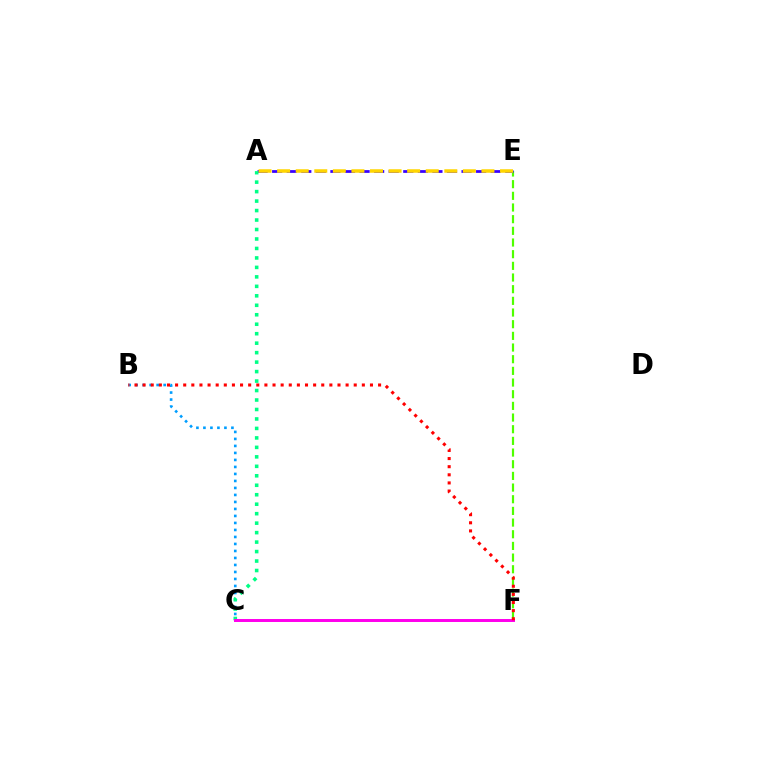{('E', 'F'): [{'color': '#4fff00', 'line_style': 'dashed', 'thickness': 1.59}], ('A', 'E'): [{'color': '#3700ff', 'line_style': 'dashed', 'thickness': 1.98}, {'color': '#ffd500', 'line_style': 'dashed', 'thickness': 2.52}], ('B', 'C'): [{'color': '#009eff', 'line_style': 'dotted', 'thickness': 1.9}], ('A', 'C'): [{'color': '#00ff86', 'line_style': 'dotted', 'thickness': 2.57}], ('C', 'F'): [{'color': '#ff00ed', 'line_style': 'solid', 'thickness': 2.14}], ('B', 'F'): [{'color': '#ff0000', 'line_style': 'dotted', 'thickness': 2.21}]}